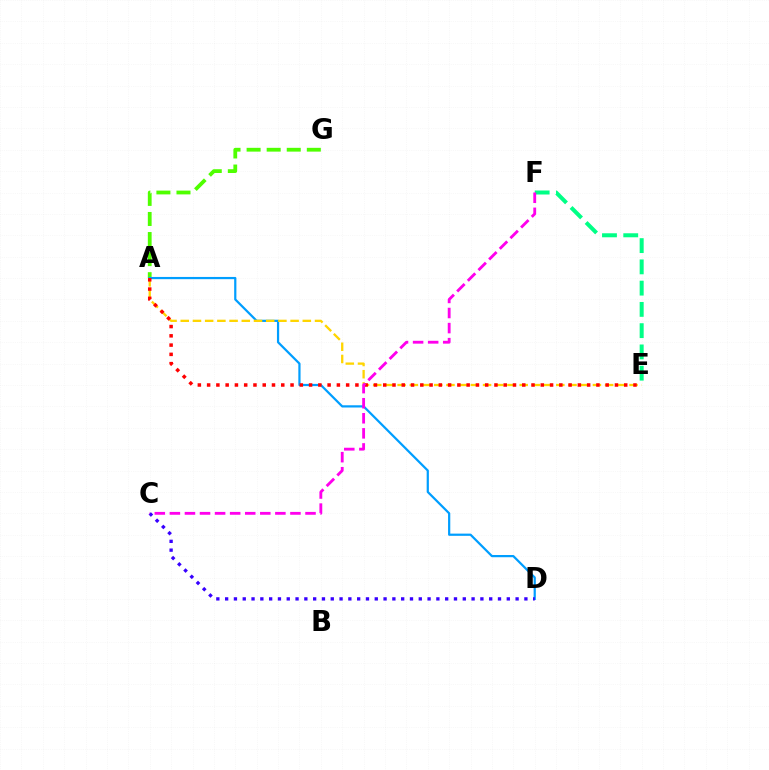{('A', 'G'): [{'color': '#4fff00', 'line_style': 'dashed', 'thickness': 2.73}], ('A', 'D'): [{'color': '#009eff', 'line_style': 'solid', 'thickness': 1.6}], ('E', 'F'): [{'color': '#00ff86', 'line_style': 'dashed', 'thickness': 2.89}], ('A', 'E'): [{'color': '#ffd500', 'line_style': 'dashed', 'thickness': 1.66}, {'color': '#ff0000', 'line_style': 'dotted', 'thickness': 2.52}], ('C', 'D'): [{'color': '#3700ff', 'line_style': 'dotted', 'thickness': 2.39}], ('C', 'F'): [{'color': '#ff00ed', 'line_style': 'dashed', 'thickness': 2.05}]}